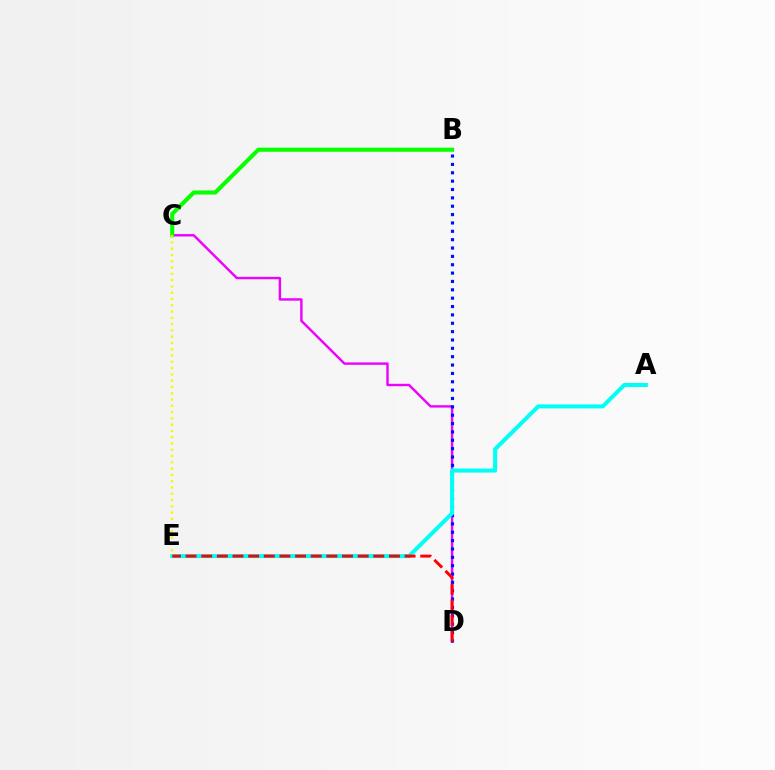{('C', 'D'): [{'color': '#ee00ff', 'line_style': 'solid', 'thickness': 1.73}], ('B', 'C'): [{'color': '#08ff00', 'line_style': 'solid', 'thickness': 2.95}], ('B', 'D'): [{'color': '#0010ff', 'line_style': 'dotted', 'thickness': 2.27}], ('A', 'E'): [{'color': '#00fff6', 'line_style': 'solid', 'thickness': 2.9}], ('C', 'E'): [{'color': '#fcf500', 'line_style': 'dotted', 'thickness': 1.71}], ('D', 'E'): [{'color': '#ff0000', 'line_style': 'dashed', 'thickness': 2.13}]}